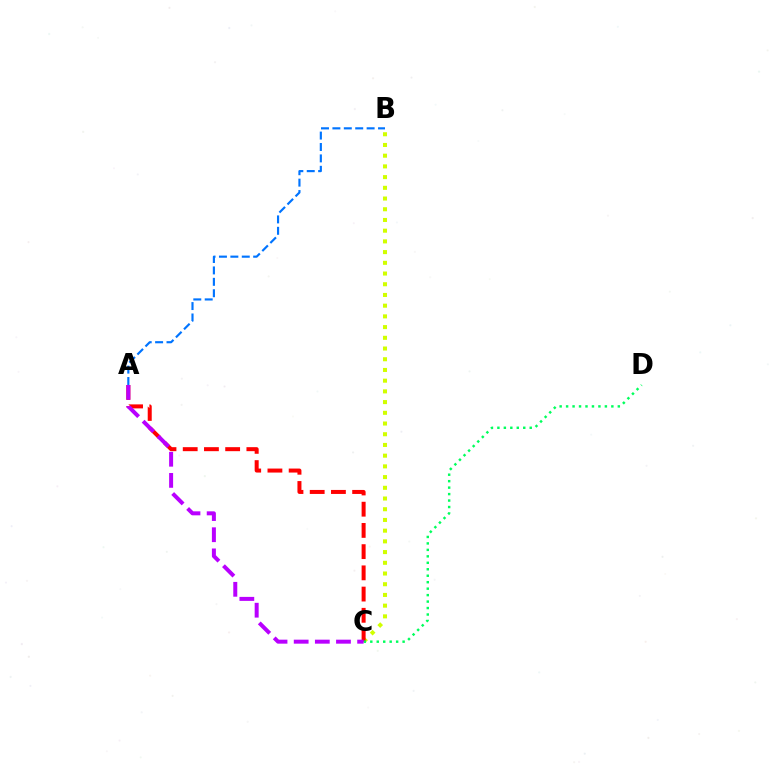{('B', 'C'): [{'color': '#d1ff00', 'line_style': 'dotted', 'thickness': 2.91}], ('A', 'C'): [{'color': '#ff0000', 'line_style': 'dashed', 'thickness': 2.88}, {'color': '#b900ff', 'line_style': 'dashed', 'thickness': 2.87}], ('C', 'D'): [{'color': '#00ff5c', 'line_style': 'dotted', 'thickness': 1.76}], ('A', 'B'): [{'color': '#0074ff', 'line_style': 'dashed', 'thickness': 1.55}]}